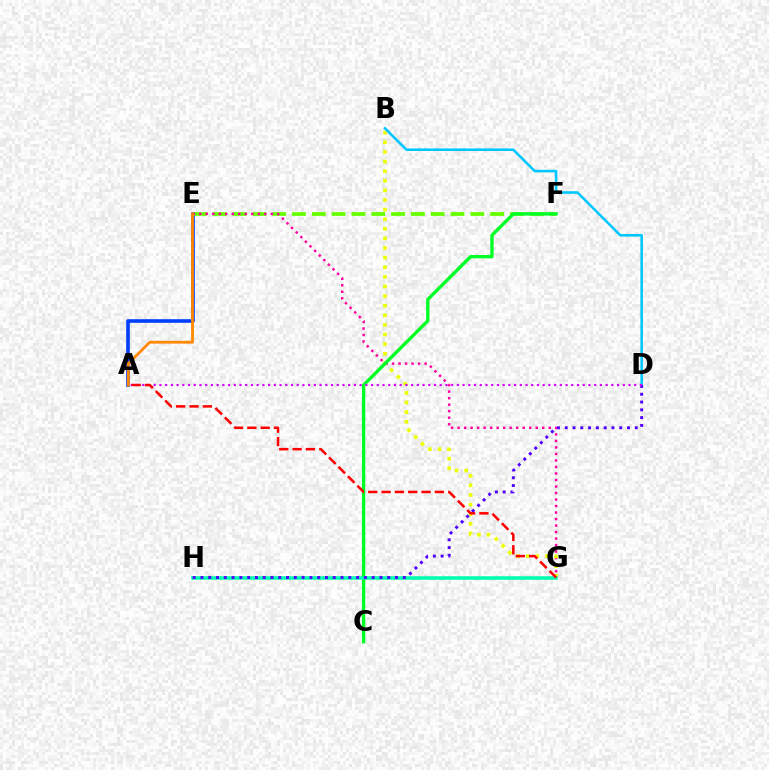{('A', 'E'): [{'color': '#003fff', 'line_style': 'solid', 'thickness': 2.6}, {'color': '#ff8800', 'line_style': 'solid', 'thickness': 2.01}], ('E', 'F'): [{'color': '#66ff00', 'line_style': 'dashed', 'thickness': 2.69}], ('E', 'G'): [{'color': '#ff00a0', 'line_style': 'dotted', 'thickness': 1.77}], ('B', 'G'): [{'color': '#eeff00', 'line_style': 'dotted', 'thickness': 2.61}], ('C', 'F'): [{'color': '#00ff27', 'line_style': 'solid', 'thickness': 2.41}], ('B', 'D'): [{'color': '#00c7ff', 'line_style': 'solid', 'thickness': 1.85}], ('G', 'H'): [{'color': '#00ffaf', 'line_style': 'solid', 'thickness': 2.56}], ('D', 'H'): [{'color': '#4f00ff', 'line_style': 'dotted', 'thickness': 2.11}], ('A', 'D'): [{'color': '#d600ff', 'line_style': 'dotted', 'thickness': 1.55}], ('A', 'G'): [{'color': '#ff0000', 'line_style': 'dashed', 'thickness': 1.81}]}